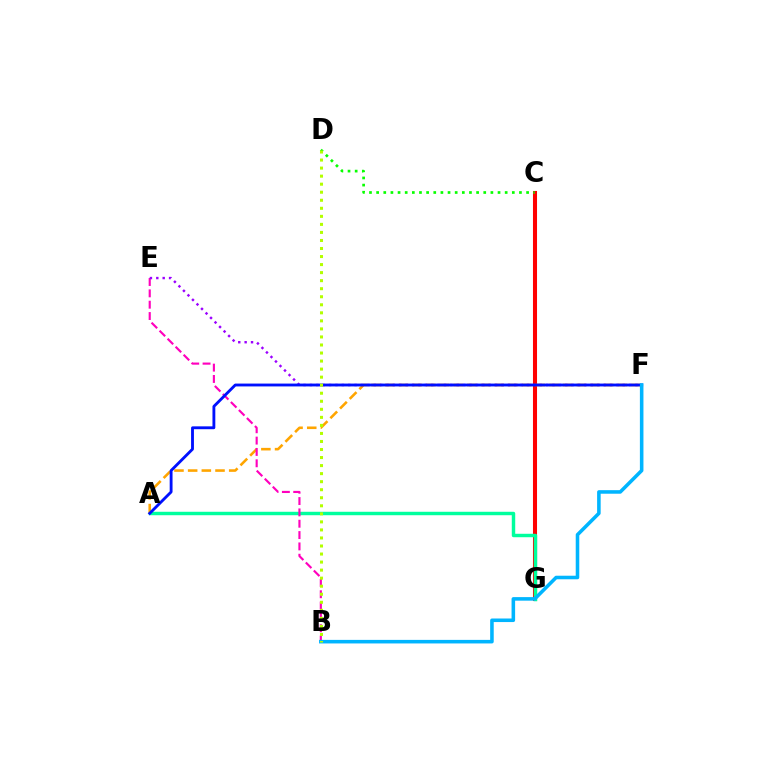{('C', 'G'): [{'color': '#ff0000', 'line_style': 'solid', 'thickness': 2.92}], ('A', 'G'): [{'color': '#00ff9d', 'line_style': 'solid', 'thickness': 2.48}], ('A', 'F'): [{'color': '#ffa500', 'line_style': 'dashed', 'thickness': 1.86}, {'color': '#0010ff', 'line_style': 'solid', 'thickness': 2.05}], ('C', 'D'): [{'color': '#08ff00', 'line_style': 'dotted', 'thickness': 1.94}], ('B', 'E'): [{'color': '#ff00bd', 'line_style': 'dashed', 'thickness': 1.54}], ('E', 'F'): [{'color': '#9b00ff', 'line_style': 'dotted', 'thickness': 1.73}], ('B', 'F'): [{'color': '#00b5ff', 'line_style': 'solid', 'thickness': 2.56}], ('B', 'D'): [{'color': '#b3ff00', 'line_style': 'dotted', 'thickness': 2.18}]}